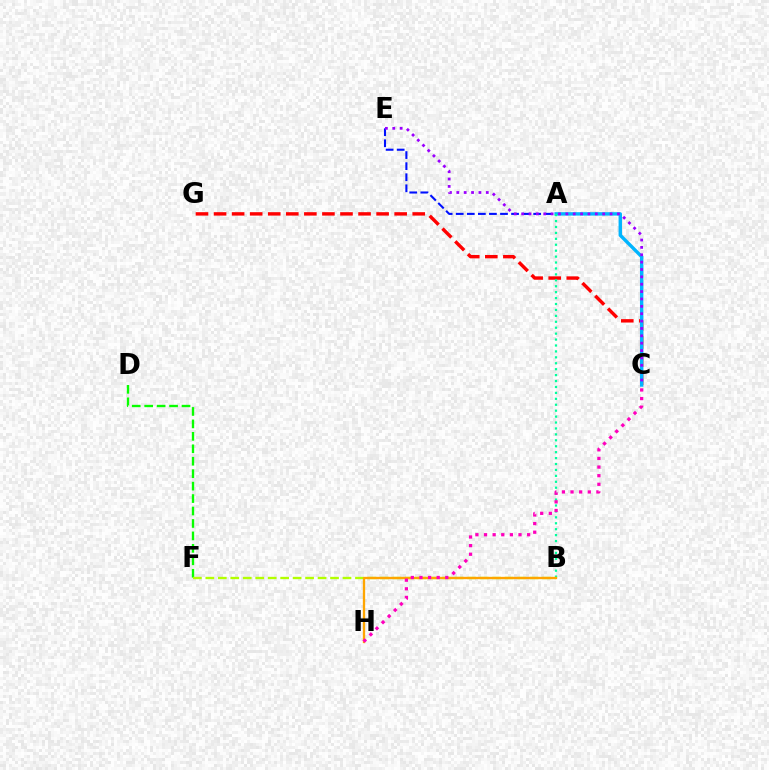{('A', 'E'): [{'color': '#0010ff', 'line_style': 'dashed', 'thickness': 1.5}], ('C', 'G'): [{'color': '#ff0000', 'line_style': 'dashed', 'thickness': 2.45}], ('A', 'C'): [{'color': '#00b5ff', 'line_style': 'solid', 'thickness': 2.45}], ('D', 'F'): [{'color': '#08ff00', 'line_style': 'dashed', 'thickness': 1.69}], ('C', 'E'): [{'color': '#9b00ff', 'line_style': 'dotted', 'thickness': 2.0}], ('A', 'B'): [{'color': '#00ff9d', 'line_style': 'dotted', 'thickness': 1.61}], ('B', 'F'): [{'color': '#b3ff00', 'line_style': 'dashed', 'thickness': 1.69}], ('B', 'H'): [{'color': '#ffa500', 'line_style': 'solid', 'thickness': 1.68}], ('C', 'H'): [{'color': '#ff00bd', 'line_style': 'dotted', 'thickness': 2.34}]}